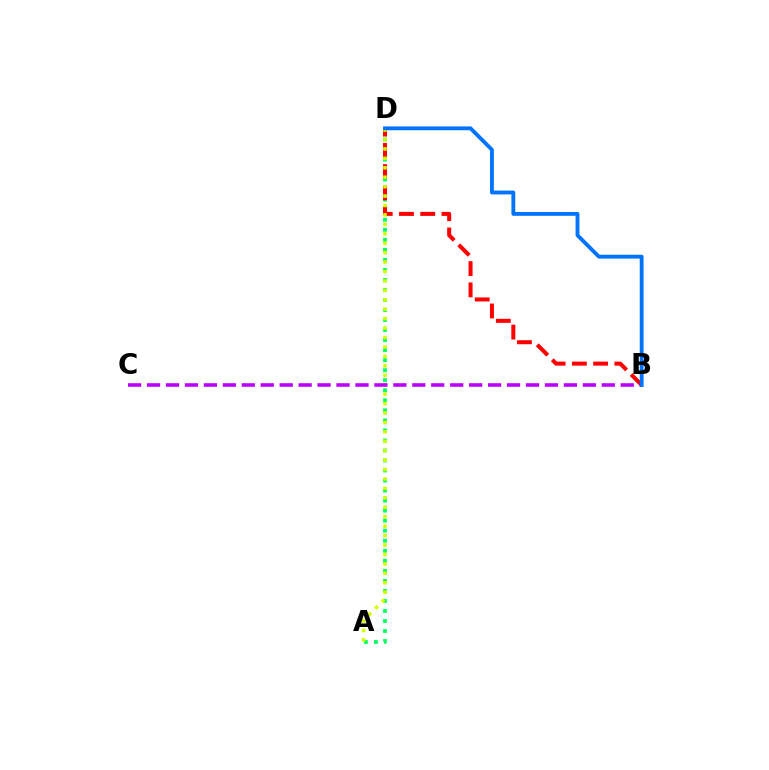{('A', 'D'): [{'color': '#00ff5c', 'line_style': 'dotted', 'thickness': 2.73}, {'color': '#d1ff00', 'line_style': 'dotted', 'thickness': 2.56}], ('B', 'D'): [{'color': '#ff0000', 'line_style': 'dashed', 'thickness': 2.89}, {'color': '#0074ff', 'line_style': 'solid', 'thickness': 2.76}], ('B', 'C'): [{'color': '#b900ff', 'line_style': 'dashed', 'thickness': 2.57}]}